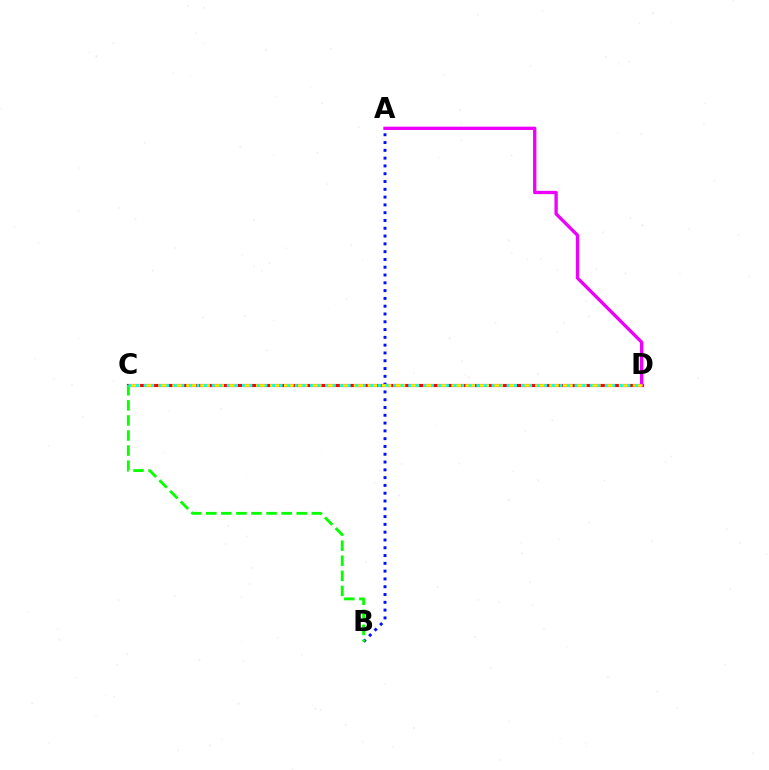{('A', 'B'): [{'color': '#0010ff', 'line_style': 'dotted', 'thickness': 2.12}], ('C', 'D'): [{'color': '#ff0000', 'line_style': 'solid', 'thickness': 2.26}, {'color': '#fcf500', 'line_style': 'dashed', 'thickness': 1.9}, {'color': '#00fff6', 'line_style': 'dotted', 'thickness': 2.05}], ('A', 'D'): [{'color': '#ee00ff', 'line_style': 'solid', 'thickness': 2.39}], ('B', 'C'): [{'color': '#08ff00', 'line_style': 'dashed', 'thickness': 2.05}]}